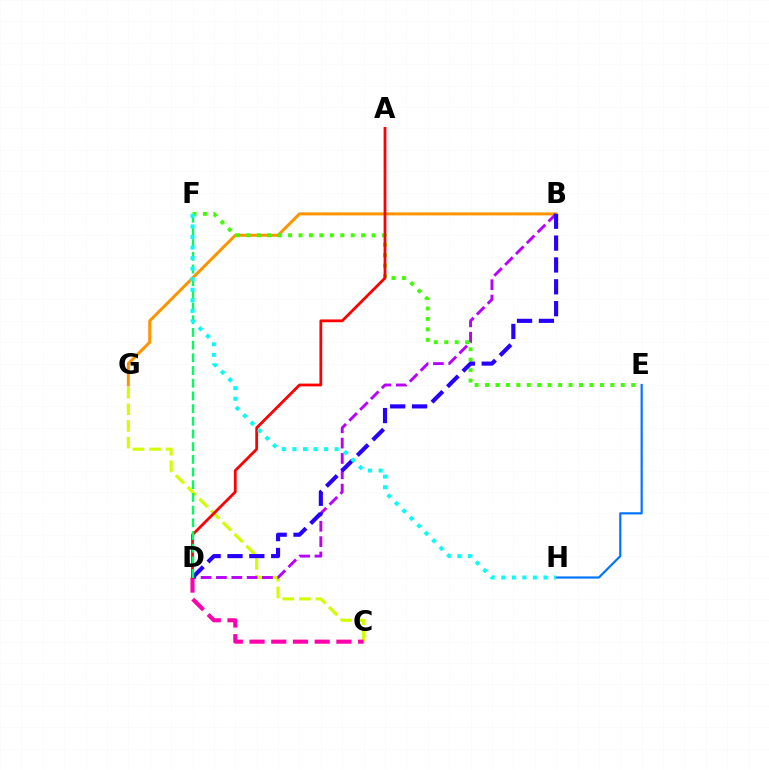{('B', 'G'): [{'color': '#ff9400', 'line_style': 'solid', 'thickness': 2.17}], ('C', 'G'): [{'color': '#d1ff00', 'line_style': 'dashed', 'thickness': 2.26}], ('E', 'H'): [{'color': '#0074ff', 'line_style': 'solid', 'thickness': 1.57}], ('C', 'D'): [{'color': '#ff00ac', 'line_style': 'dashed', 'thickness': 2.95}], ('B', 'D'): [{'color': '#b900ff', 'line_style': 'dashed', 'thickness': 2.08}, {'color': '#2500ff', 'line_style': 'dashed', 'thickness': 2.97}], ('E', 'F'): [{'color': '#3dff00', 'line_style': 'dotted', 'thickness': 2.84}], ('A', 'D'): [{'color': '#ff0000', 'line_style': 'solid', 'thickness': 2.01}], ('D', 'F'): [{'color': '#00ff5c', 'line_style': 'dashed', 'thickness': 1.72}], ('F', 'H'): [{'color': '#00fff6', 'line_style': 'dotted', 'thickness': 2.87}]}